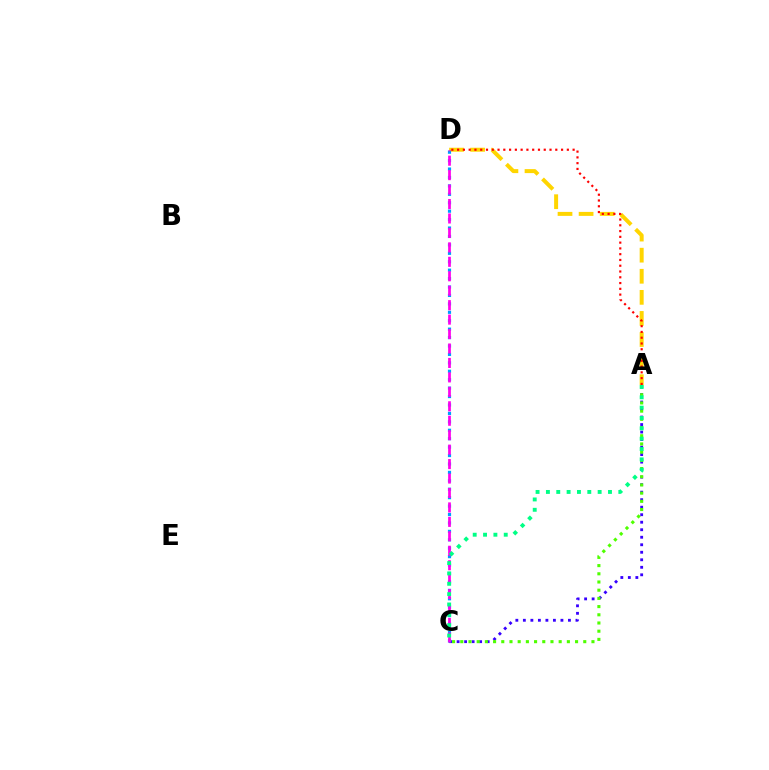{('A', 'D'): [{'color': '#ffd500', 'line_style': 'dashed', 'thickness': 2.86}, {'color': '#ff0000', 'line_style': 'dotted', 'thickness': 1.57}], ('A', 'C'): [{'color': '#3700ff', 'line_style': 'dotted', 'thickness': 2.04}, {'color': '#4fff00', 'line_style': 'dotted', 'thickness': 2.23}, {'color': '#00ff86', 'line_style': 'dotted', 'thickness': 2.81}], ('C', 'D'): [{'color': '#009eff', 'line_style': 'dotted', 'thickness': 2.29}, {'color': '#ff00ed', 'line_style': 'dashed', 'thickness': 1.96}]}